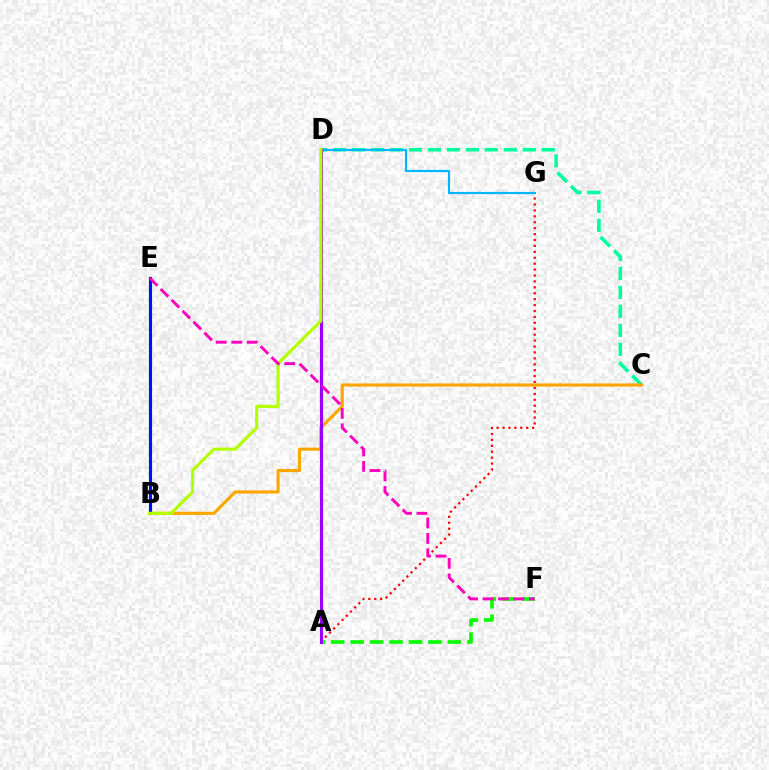{('A', 'G'): [{'color': '#ff0000', 'line_style': 'dotted', 'thickness': 1.61}], ('C', 'D'): [{'color': '#00ff9d', 'line_style': 'dashed', 'thickness': 2.58}], ('B', 'C'): [{'color': '#ffa500', 'line_style': 'solid', 'thickness': 2.26}], ('B', 'E'): [{'color': '#0010ff', 'line_style': 'solid', 'thickness': 2.25}], ('A', 'F'): [{'color': '#08ff00', 'line_style': 'dashed', 'thickness': 2.64}], ('D', 'G'): [{'color': '#00b5ff', 'line_style': 'solid', 'thickness': 1.56}], ('A', 'D'): [{'color': '#9b00ff', 'line_style': 'solid', 'thickness': 2.25}], ('B', 'D'): [{'color': '#b3ff00', 'line_style': 'solid', 'thickness': 2.28}], ('E', 'F'): [{'color': '#ff00bd', 'line_style': 'dashed', 'thickness': 2.1}]}